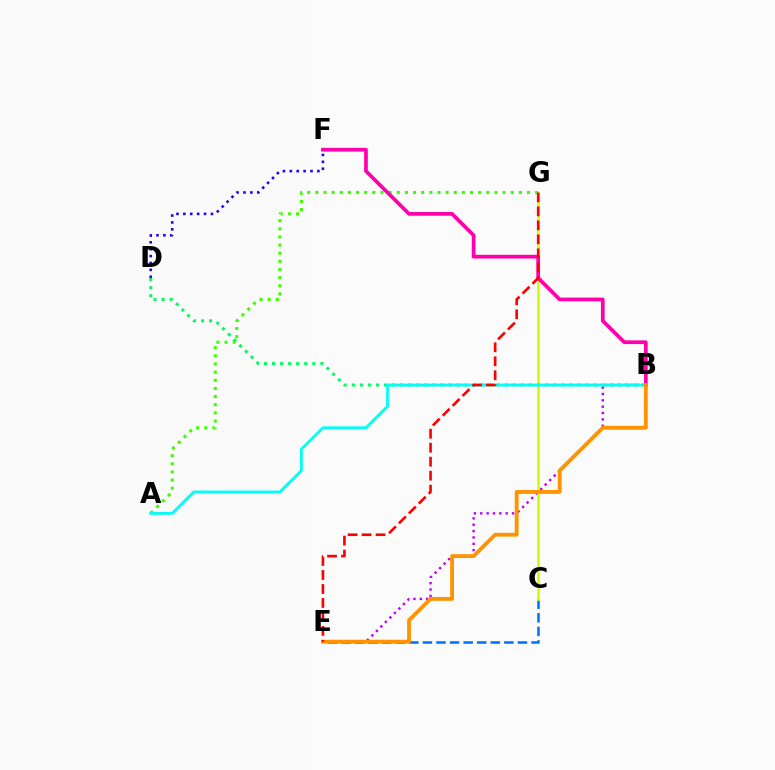{('C', 'E'): [{'color': '#0074ff', 'line_style': 'dashed', 'thickness': 1.84}], ('A', 'G'): [{'color': '#3dff00', 'line_style': 'dotted', 'thickness': 2.21}], ('B', 'E'): [{'color': '#b900ff', 'line_style': 'dotted', 'thickness': 1.73}, {'color': '#ff9400', 'line_style': 'solid', 'thickness': 2.76}], ('C', 'G'): [{'color': '#d1ff00', 'line_style': 'solid', 'thickness': 1.97}], ('B', 'D'): [{'color': '#00ff5c', 'line_style': 'dotted', 'thickness': 2.19}], ('A', 'B'): [{'color': '#00fff6', 'line_style': 'solid', 'thickness': 2.02}], ('B', 'F'): [{'color': '#ff00ac', 'line_style': 'solid', 'thickness': 2.67}], ('D', 'F'): [{'color': '#2500ff', 'line_style': 'dotted', 'thickness': 1.87}], ('E', 'G'): [{'color': '#ff0000', 'line_style': 'dashed', 'thickness': 1.9}]}